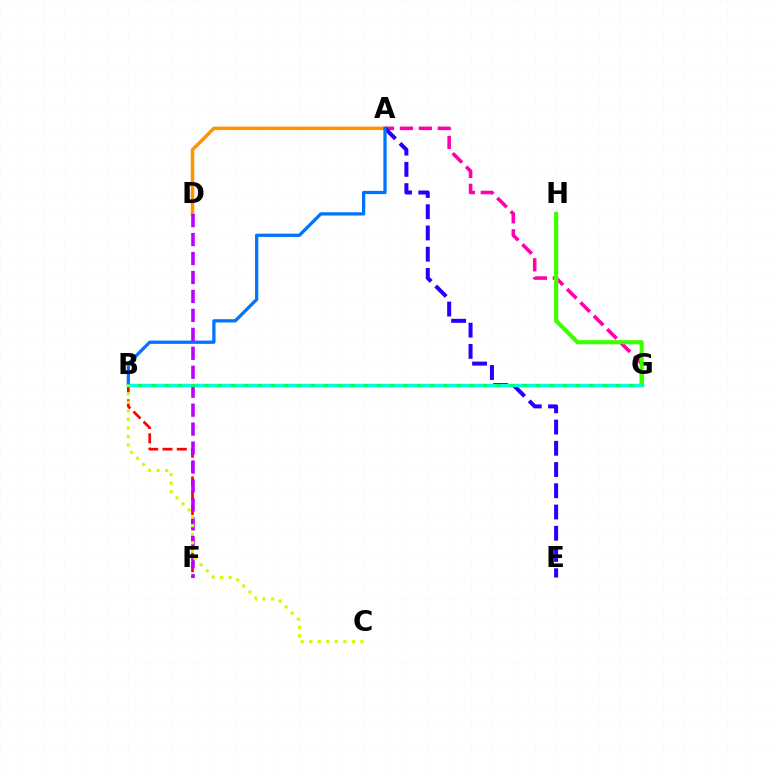{('A', 'D'): [{'color': '#ff9400', 'line_style': 'solid', 'thickness': 2.52}], ('A', 'G'): [{'color': '#ff00ac', 'line_style': 'dashed', 'thickness': 2.57}], ('A', 'E'): [{'color': '#2500ff', 'line_style': 'dashed', 'thickness': 2.89}], ('B', 'F'): [{'color': '#ff0000', 'line_style': 'dashed', 'thickness': 1.94}], ('G', 'H'): [{'color': '#3dff00', 'line_style': 'solid', 'thickness': 2.97}], ('A', 'B'): [{'color': '#0074ff', 'line_style': 'solid', 'thickness': 2.35}], ('D', 'F'): [{'color': '#b900ff', 'line_style': 'dashed', 'thickness': 2.57}], ('B', 'G'): [{'color': '#00ff5c', 'line_style': 'solid', 'thickness': 2.43}, {'color': '#00fff6', 'line_style': 'dashed', 'thickness': 1.8}], ('B', 'C'): [{'color': '#d1ff00', 'line_style': 'dotted', 'thickness': 2.32}]}